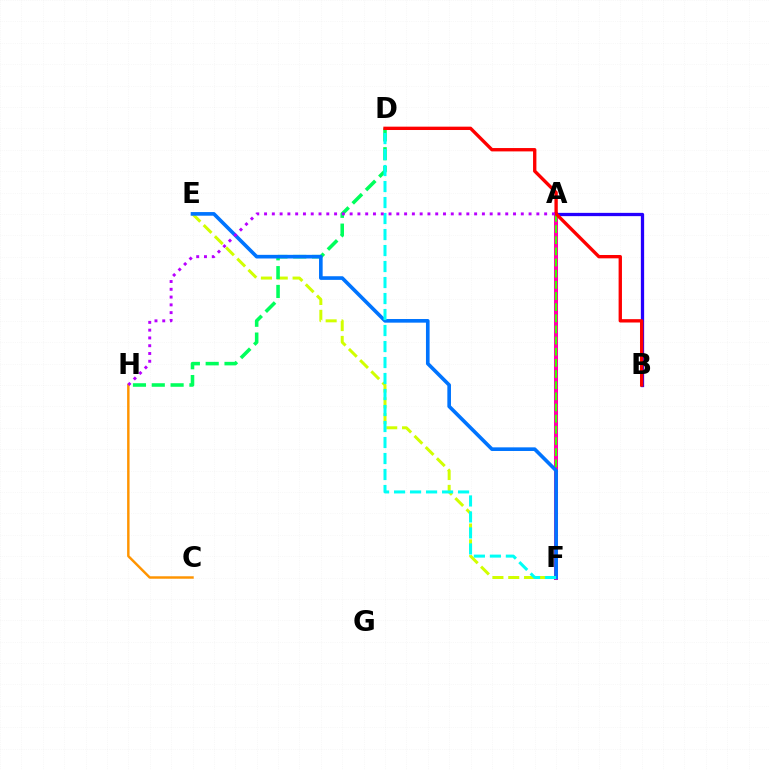{('A', 'F'): [{'color': '#ff00ac', 'line_style': 'solid', 'thickness': 2.89}, {'color': '#3dff00', 'line_style': 'dashed', 'thickness': 1.52}], ('E', 'F'): [{'color': '#d1ff00', 'line_style': 'dashed', 'thickness': 2.15}, {'color': '#0074ff', 'line_style': 'solid', 'thickness': 2.62}], ('A', 'B'): [{'color': '#2500ff', 'line_style': 'solid', 'thickness': 2.36}], ('D', 'H'): [{'color': '#00ff5c', 'line_style': 'dashed', 'thickness': 2.56}], ('C', 'H'): [{'color': '#ff9400', 'line_style': 'solid', 'thickness': 1.77}], ('D', 'F'): [{'color': '#00fff6', 'line_style': 'dashed', 'thickness': 2.17}], ('B', 'D'): [{'color': '#ff0000', 'line_style': 'solid', 'thickness': 2.41}], ('A', 'H'): [{'color': '#b900ff', 'line_style': 'dotted', 'thickness': 2.11}]}